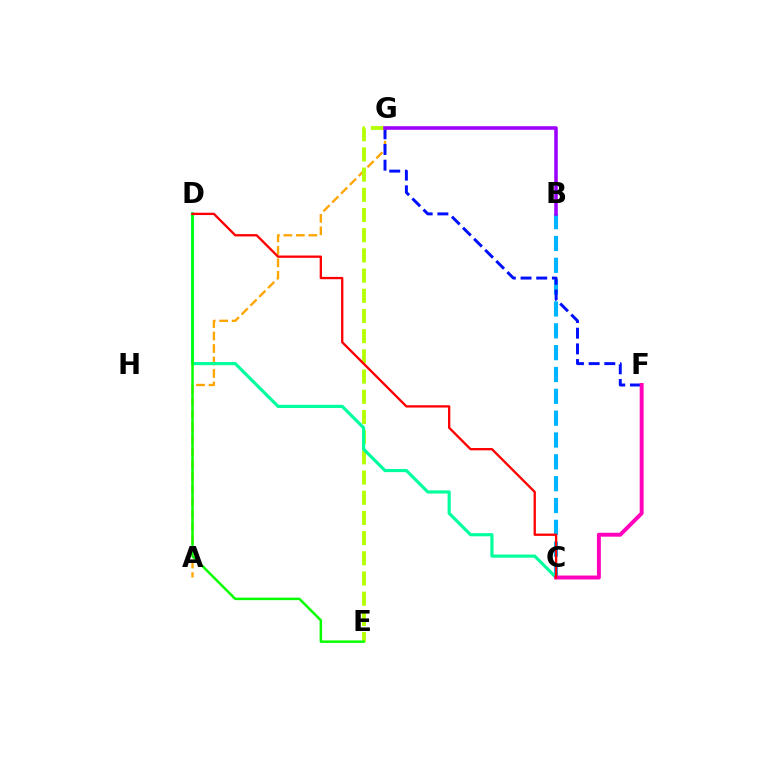{('A', 'G'): [{'color': '#ffa500', 'line_style': 'dashed', 'thickness': 1.69}], ('B', 'C'): [{'color': '#00b5ff', 'line_style': 'dashed', 'thickness': 2.97}], ('F', 'G'): [{'color': '#0010ff', 'line_style': 'dashed', 'thickness': 2.13}], ('E', 'G'): [{'color': '#b3ff00', 'line_style': 'dashed', 'thickness': 2.74}], ('C', 'D'): [{'color': '#00ff9d', 'line_style': 'solid', 'thickness': 2.27}, {'color': '#ff0000', 'line_style': 'solid', 'thickness': 1.67}], ('D', 'E'): [{'color': '#08ff00', 'line_style': 'solid', 'thickness': 1.79}], ('B', 'G'): [{'color': '#9b00ff', 'line_style': 'solid', 'thickness': 2.56}], ('C', 'F'): [{'color': '#ff00bd', 'line_style': 'solid', 'thickness': 2.83}]}